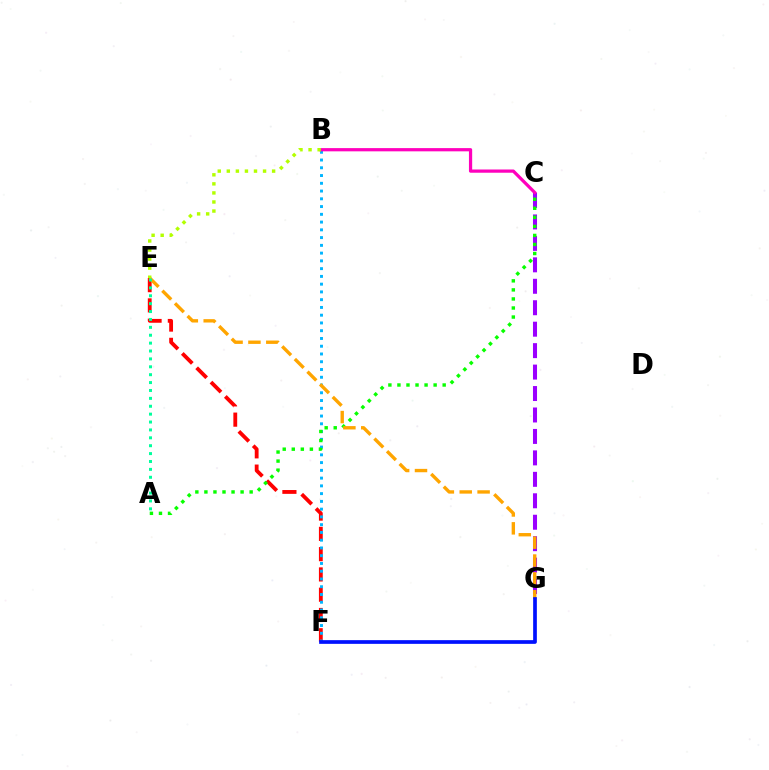{('C', 'G'): [{'color': '#9b00ff', 'line_style': 'dashed', 'thickness': 2.91}], ('E', 'F'): [{'color': '#ff0000', 'line_style': 'dashed', 'thickness': 2.75}], ('B', 'F'): [{'color': '#00b5ff', 'line_style': 'dotted', 'thickness': 2.11}], ('A', 'C'): [{'color': '#08ff00', 'line_style': 'dotted', 'thickness': 2.46}], ('B', 'C'): [{'color': '#ff00bd', 'line_style': 'solid', 'thickness': 2.32}], ('E', 'G'): [{'color': '#ffa500', 'line_style': 'dashed', 'thickness': 2.43}], ('A', 'E'): [{'color': '#00ff9d', 'line_style': 'dotted', 'thickness': 2.14}], ('F', 'G'): [{'color': '#0010ff', 'line_style': 'solid', 'thickness': 2.66}], ('B', 'E'): [{'color': '#b3ff00', 'line_style': 'dotted', 'thickness': 2.46}]}